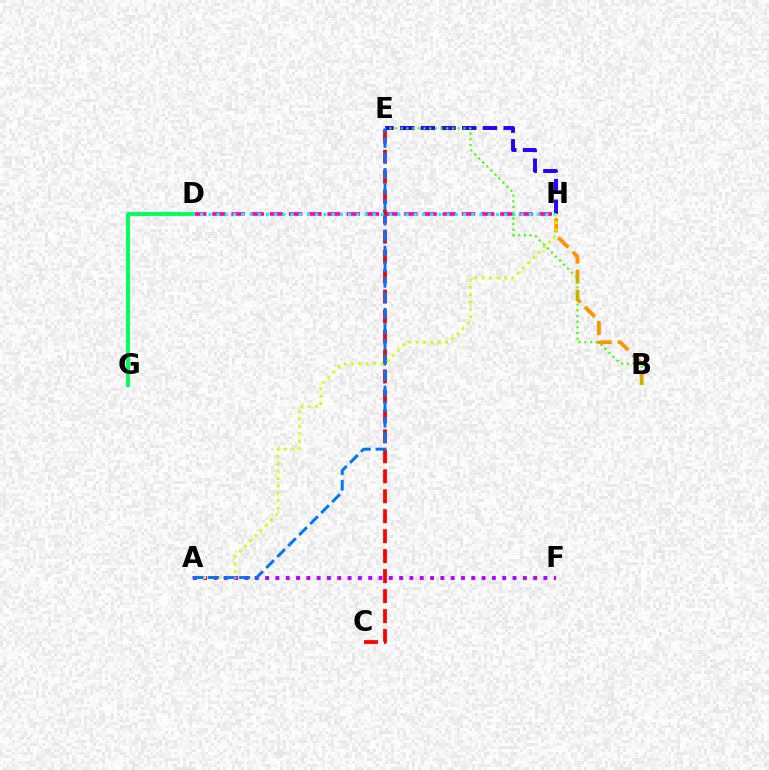{('D', 'H'): [{'color': '#ff00ac', 'line_style': 'dashed', 'thickness': 2.61}, {'color': '#00fff6', 'line_style': 'dotted', 'thickness': 2.23}], ('C', 'E'): [{'color': '#ff0000', 'line_style': 'dashed', 'thickness': 2.71}], ('B', 'H'): [{'color': '#ff9400', 'line_style': 'dashed', 'thickness': 2.72}], ('D', 'G'): [{'color': '#00ff5c', 'line_style': 'solid', 'thickness': 2.81}], ('E', 'H'): [{'color': '#2500ff', 'line_style': 'dashed', 'thickness': 2.81}], ('A', 'F'): [{'color': '#b900ff', 'line_style': 'dotted', 'thickness': 2.8}], ('B', 'E'): [{'color': '#3dff00', 'line_style': 'dotted', 'thickness': 1.55}], ('A', 'H'): [{'color': '#d1ff00', 'line_style': 'dotted', 'thickness': 2.0}], ('A', 'E'): [{'color': '#0074ff', 'line_style': 'dashed', 'thickness': 2.11}]}